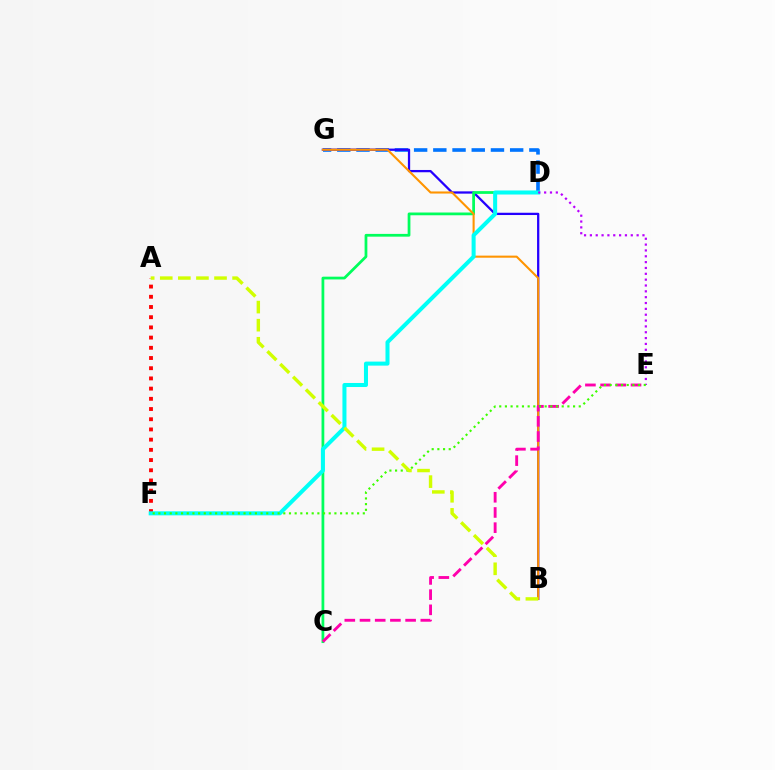{('D', 'G'): [{'color': '#0074ff', 'line_style': 'dashed', 'thickness': 2.61}], ('B', 'G'): [{'color': '#2500ff', 'line_style': 'solid', 'thickness': 1.64}, {'color': '#ff9400', 'line_style': 'solid', 'thickness': 1.5}], ('A', 'F'): [{'color': '#ff0000', 'line_style': 'dotted', 'thickness': 2.77}], ('C', 'D'): [{'color': '#00ff5c', 'line_style': 'solid', 'thickness': 1.98}], ('D', 'F'): [{'color': '#00fff6', 'line_style': 'solid', 'thickness': 2.9}], ('C', 'E'): [{'color': '#ff00ac', 'line_style': 'dashed', 'thickness': 2.06}], ('D', 'E'): [{'color': '#b900ff', 'line_style': 'dotted', 'thickness': 1.59}], ('E', 'F'): [{'color': '#3dff00', 'line_style': 'dotted', 'thickness': 1.54}], ('A', 'B'): [{'color': '#d1ff00', 'line_style': 'dashed', 'thickness': 2.46}]}